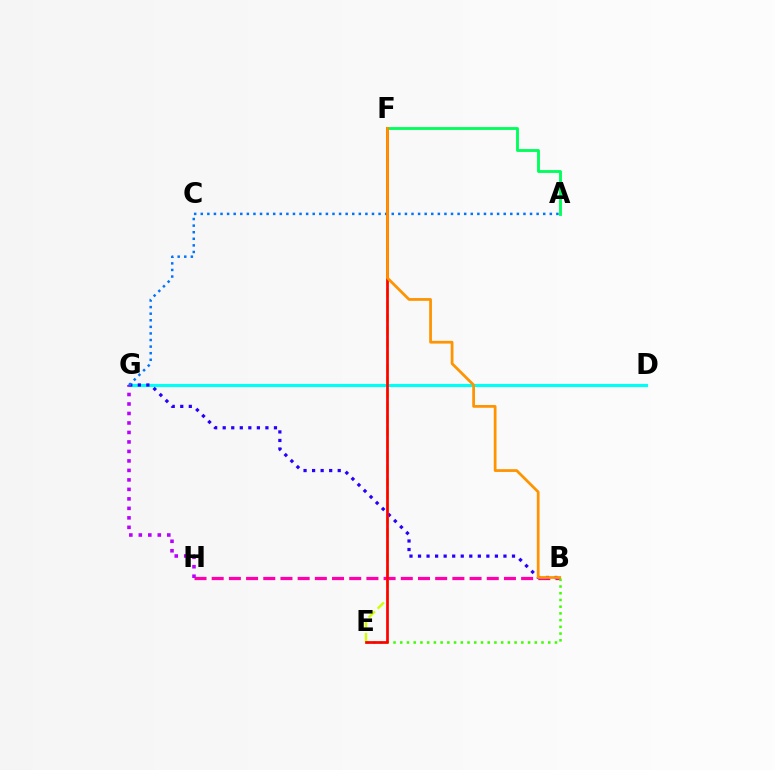{('B', 'H'): [{'color': '#ff00ac', 'line_style': 'dashed', 'thickness': 2.34}], ('D', 'G'): [{'color': '#00fff6', 'line_style': 'solid', 'thickness': 2.28}], ('B', 'G'): [{'color': '#2500ff', 'line_style': 'dotted', 'thickness': 2.32}], ('G', 'H'): [{'color': '#b900ff', 'line_style': 'dotted', 'thickness': 2.58}], ('E', 'F'): [{'color': '#d1ff00', 'line_style': 'dashed', 'thickness': 1.72}, {'color': '#ff0000', 'line_style': 'solid', 'thickness': 1.95}], ('B', 'E'): [{'color': '#3dff00', 'line_style': 'dotted', 'thickness': 1.83}], ('A', 'F'): [{'color': '#00ff5c', 'line_style': 'solid', 'thickness': 2.06}], ('A', 'G'): [{'color': '#0074ff', 'line_style': 'dotted', 'thickness': 1.79}], ('B', 'F'): [{'color': '#ff9400', 'line_style': 'solid', 'thickness': 1.98}]}